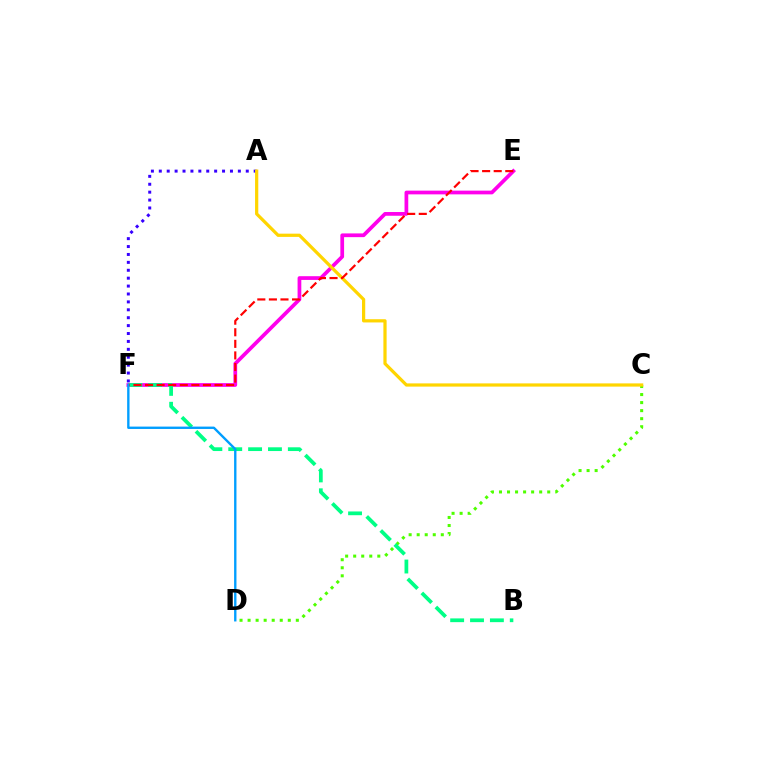{('E', 'F'): [{'color': '#ff00ed', 'line_style': 'solid', 'thickness': 2.69}, {'color': '#ff0000', 'line_style': 'dashed', 'thickness': 1.57}], ('A', 'F'): [{'color': '#3700ff', 'line_style': 'dotted', 'thickness': 2.15}], ('C', 'D'): [{'color': '#4fff00', 'line_style': 'dotted', 'thickness': 2.18}], ('B', 'F'): [{'color': '#00ff86', 'line_style': 'dashed', 'thickness': 2.7}], ('A', 'C'): [{'color': '#ffd500', 'line_style': 'solid', 'thickness': 2.32}], ('D', 'F'): [{'color': '#009eff', 'line_style': 'solid', 'thickness': 1.71}]}